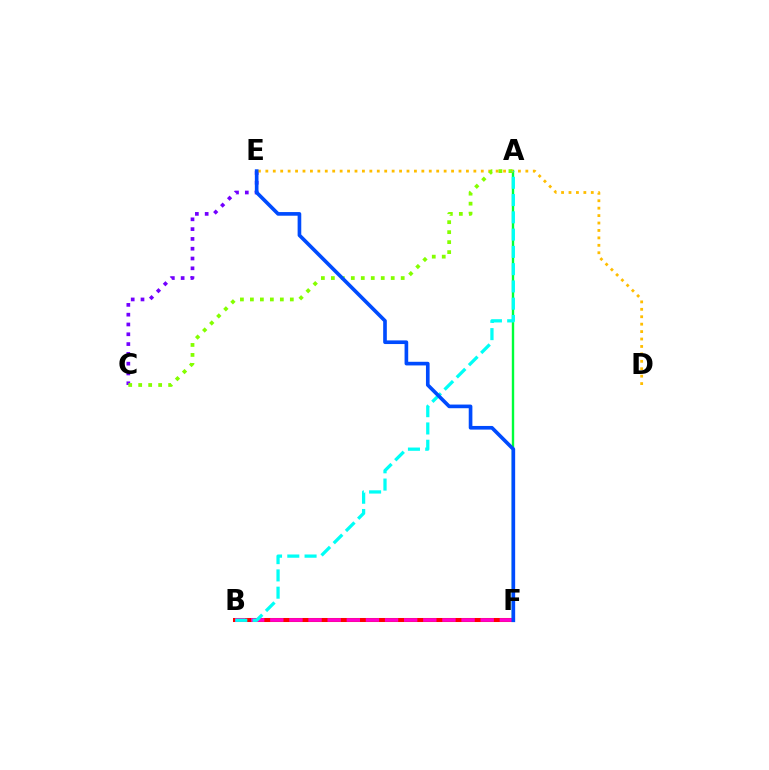{('A', 'F'): [{'color': '#00ff39', 'line_style': 'solid', 'thickness': 1.72}], ('C', 'E'): [{'color': '#7200ff', 'line_style': 'dotted', 'thickness': 2.66}], ('D', 'E'): [{'color': '#ffbd00', 'line_style': 'dotted', 'thickness': 2.02}], ('B', 'F'): [{'color': '#ff0000', 'line_style': 'solid', 'thickness': 2.9}, {'color': '#ff00cf', 'line_style': 'dashed', 'thickness': 2.6}], ('A', 'C'): [{'color': '#84ff00', 'line_style': 'dotted', 'thickness': 2.71}], ('A', 'B'): [{'color': '#00fff6', 'line_style': 'dashed', 'thickness': 2.35}], ('E', 'F'): [{'color': '#004bff', 'line_style': 'solid', 'thickness': 2.63}]}